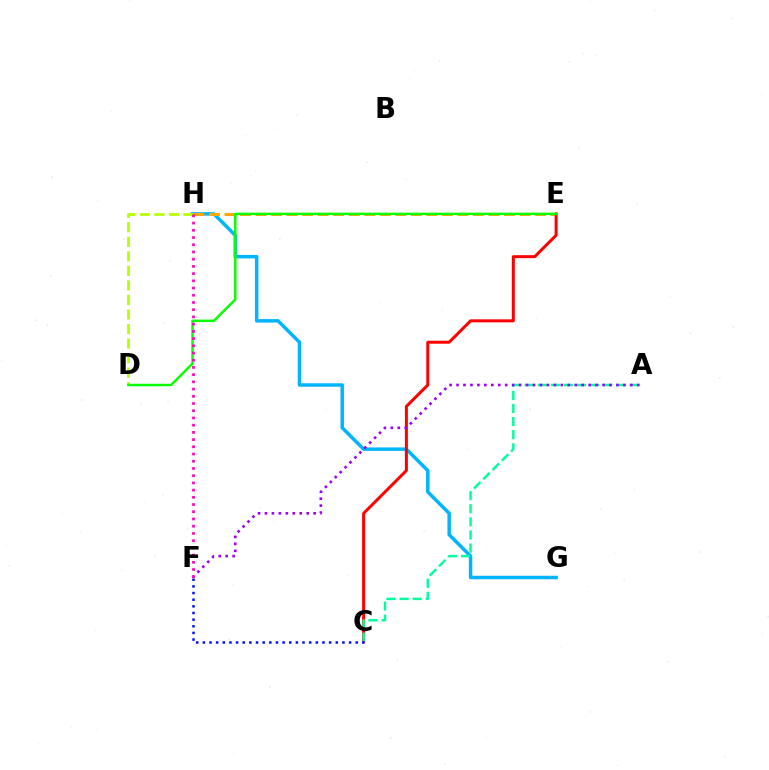{('G', 'H'): [{'color': '#00b5ff', 'line_style': 'solid', 'thickness': 2.5}], ('E', 'H'): [{'color': '#ffa500', 'line_style': 'dashed', 'thickness': 2.11}], ('C', 'E'): [{'color': '#ff0000', 'line_style': 'solid', 'thickness': 2.16}], ('D', 'H'): [{'color': '#b3ff00', 'line_style': 'dashed', 'thickness': 1.97}], ('A', 'C'): [{'color': '#00ff9d', 'line_style': 'dashed', 'thickness': 1.78}], ('D', 'E'): [{'color': '#08ff00', 'line_style': 'solid', 'thickness': 1.78}], ('A', 'F'): [{'color': '#9b00ff', 'line_style': 'dotted', 'thickness': 1.89}], ('C', 'F'): [{'color': '#0010ff', 'line_style': 'dotted', 'thickness': 1.81}], ('F', 'H'): [{'color': '#ff00bd', 'line_style': 'dotted', 'thickness': 1.96}]}